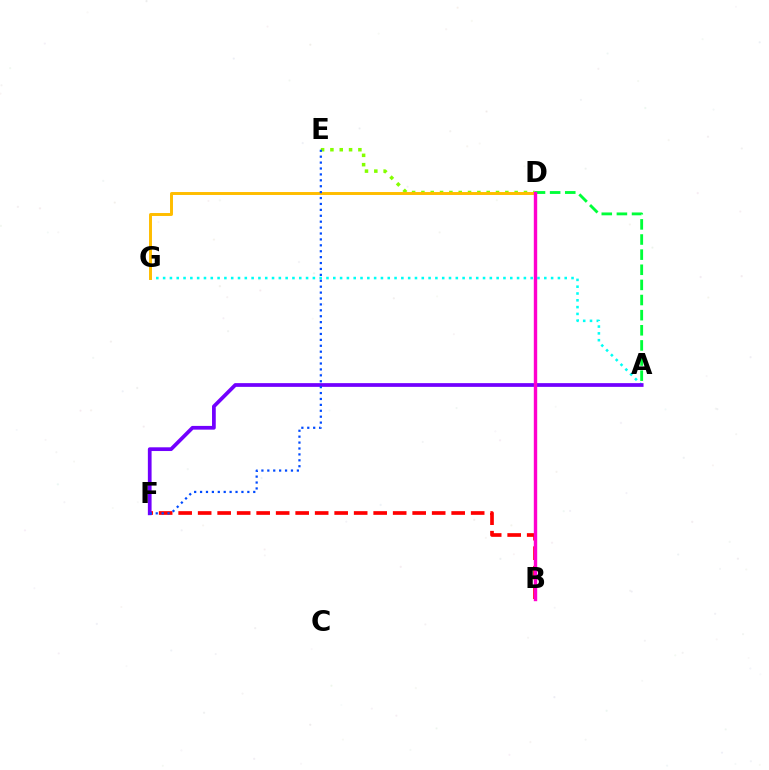{('A', 'G'): [{'color': '#00fff6', 'line_style': 'dotted', 'thickness': 1.85}], ('B', 'F'): [{'color': '#ff0000', 'line_style': 'dashed', 'thickness': 2.65}], ('D', 'E'): [{'color': '#84ff00', 'line_style': 'dotted', 'thickness': 2.53}], ('A', 'F'): [{'color': '#7200ff', 'line_style': 'solid', 'thickness': 2.68}], ('D', 'G'): [{'color': '#ffbd00', 'line_style': 'solid', 'thickness': 2.12}], ('A', 'D'): [{'color': '#00ff39', 'line_style': 'dashed', 'thickness': 2.06}], ('B', 'D'): [{'color': '#ff00cf', 'line_style': 'solid', 'thickness': 2.45}], ('E', 'F'): [{'color': '#004bff', 'line_style': 'dotted', 'thickness': 1.61}]}